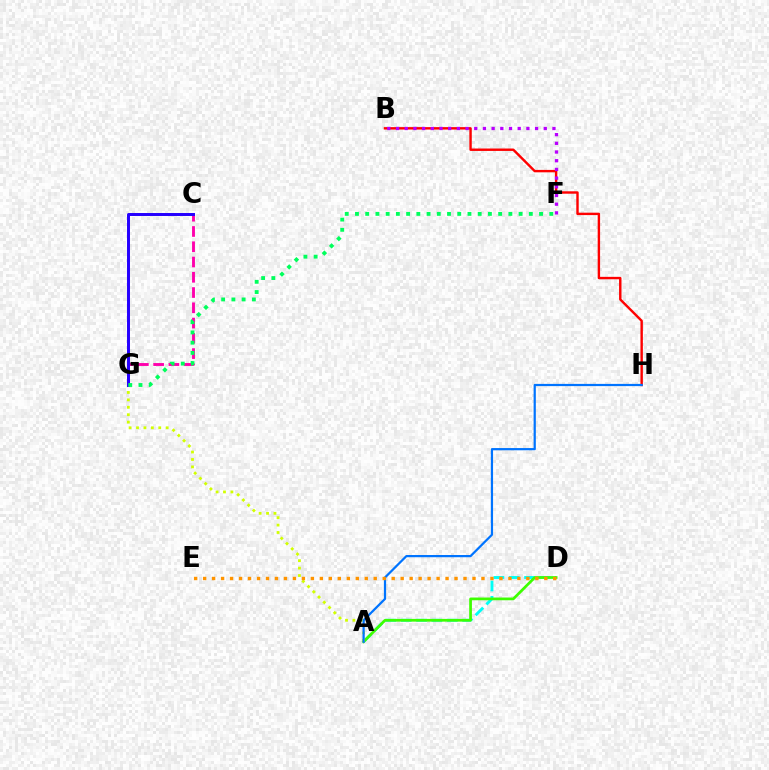{('A', 'D'): [{'color': '#00fff6', 'line_style': 'dashed', 'thickness': 2.09}, {'color': '#3dff00', 'line_style': 'solid', 'thickness': 1.96}], ('B', 'H'): [{'color': '#ff0000', 'line_style': 'solid', 'thickness': 1.74}], ('C', 'G'): [{'color': '#ff00ac', 'line_style': 'dashed', 'thickness': 2.07}, {'color': '#2500ff', 'line_style': 'solid', 'thickness': 2.14}], ('B', 'F'): [{'color': '#b900ff', 'line_style': 'dotted', 'thickness': 2.36}], ('A', 'G'): [{'color': '#d1ff00', 'line_style': 'dotted', 'thickness': 2.02}], ('A', 'H'): [{'color': '#0074ff', 'line_style': 'solid', 'thickness': 1.6}], ('F', 'G'): [{'color': '#00ff5c', 'line_style': 'dotted', 'thickness': 2.78}], ('D', 'E'): [{'color': '#ff9400', 'line_style': 'dotted', 'thickness': 2.44}]}